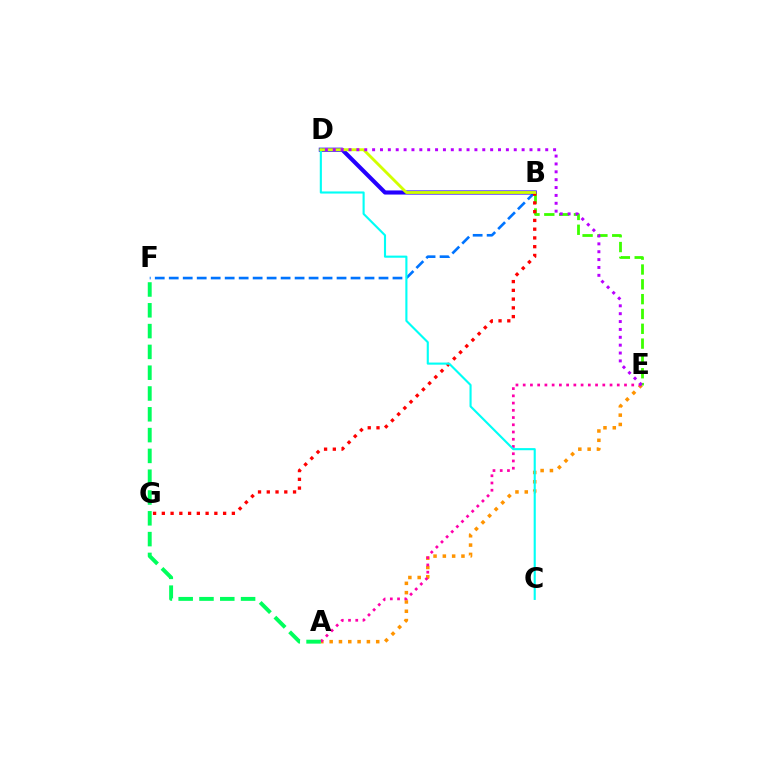{('B', 'F'): [{'color': '#0074ff', 'line_style': 'dashed', 'thickness': 1.9}], ('B', 'D'): [{'color': '#2500ff', 'line_style': 'solid', 'thickness': 2.96}, {'color': '#d1ff00', 'line_style': 'solid', 'thickness': 2.06}], ('A', 'E'): [{'color': '#ff9400', 'line_style': 'dotted', 'thickness': 2.53}, {'color': '#ff00ac', 'line_style': 'dotted', 'thickness': 1.97}], ('B', 'E'): [{'color': '#3dff00', 'line_style': 'dashed', 'thickness': 2.01}], ('B', 'G'): [{'color': '#ff0000', 'line_style': 'dotted', 'thickness': 2.38}], ('A', 'F'): [{'color': '#00ff5c', 'line_style': 'dashed', 'thickness': 2.83}], ('C', 'D'): [{'color': '#00fff6', 'line_style': 'solid', 'thickness': 1.53}], ('D', 'E'): [{'color': '#b900ff', 'line_style': 'dotted', 'thickness': 2.14}]}